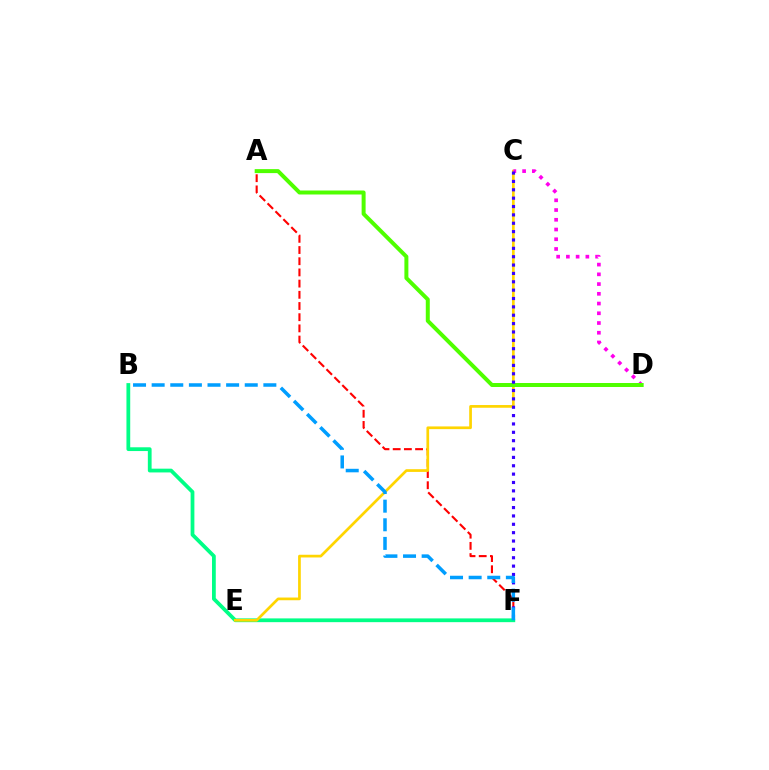{('A', 'F'): [{'color': '#ff0000', 'line_style': 'dashed', 'thickness': 1.52}], ('B', 'F'): [{'color': '#00ff86', 'line_style': 'solid', 'thickness': 2.71}, {'color': '#009eff', 'line_style': 'dashed', 'thickness': 2.53}], ('C', 'E'): [{'color': '#ffd500', 'line_style': 'solid', 'thickness': 1.95}], ('C', 'D'): [{'color': '#ff00ed', 'line_style': 'dotted', 'thickness': 2.64}], ('A', 'D'): [{'color': '#4fff00', 'line_style': 'solid', 'thickness': 2.87}], ('C', 'F'): [{'color': '#3700ff', 'line_style': 'dotted', 'thickness': 2.27}]}